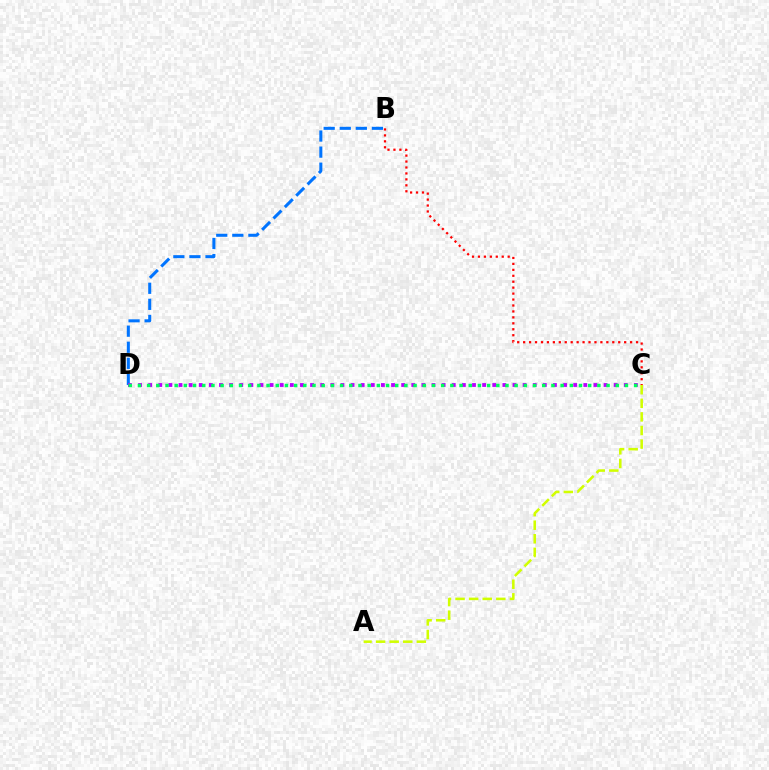{('B', 'D'): [{'color': '#0074ff', 'line_style': 'dashed', 'thickness': 2.18}], ('A', 'C'): [{'color': '#d1ff00', 'line_style': 'dashed', 'thickness': 1.85}], ('B', 'C'): [{'color': '#ff0000', 'line_style': 'dotted', 'thickness': 1.61}], ('C', 'D'): [{'color': '#b900ff', 'line_style': 'dotted', 'thickness': 2.75}, {'color': '#00ff5c', 'line_style': 'dotted', 'thickness': 2.5}]}